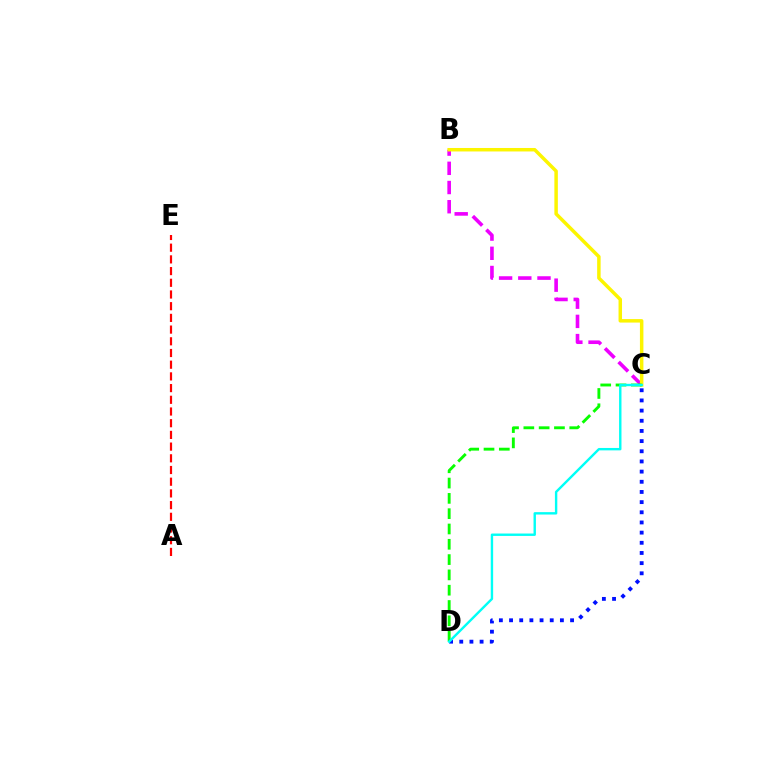{('B', 'C'): [{'color': '#ee00ff', 'line_style': 'dashed', 'thickness': 2.61}, {'color': '#fcf500', 'line_style': 'solid', 'thickness': 2.5}], ('C', 'D'): [{'color': '#08ff00', 'line_style': 'dashed', 'thickness': 2.08}, {'color': '#0010ff', 'line_style': 'dotted', 'thickness': 2.76}, {'color': '#00fff6', 'line_style': 'solid', 'thickness': 1.73}], ('A', 'E'): [{'color': '#ff0000', 'line_style': 'dashed', 'thickness': 1.59}]}